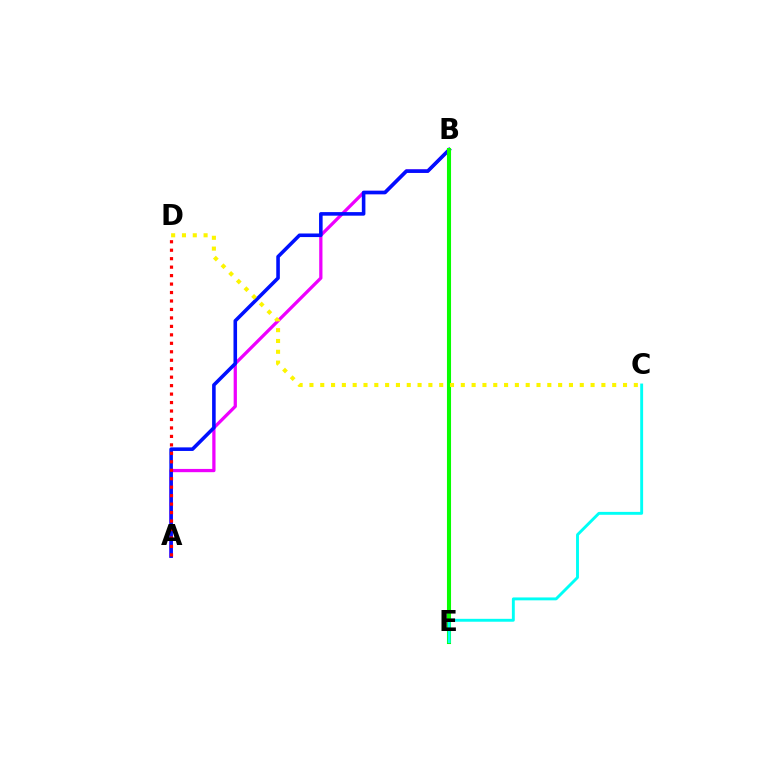{('A', 'B'): [{'color': '#ee00ff', 'line_style': 'solid', 'thickness': 2.35}, {'color': '#0010ff', 'line_style': 'solid', 'thickness': 2.58}], ('B', 'E'): [{'color': '#08ff00', 'line_style': 'solid', 'thickness': 2.93}], ('C', 'E'): [{'color': '#00fff6', 'line_style': 'solid', 'thickness': 2.09}], ('C', 'D'): [{'color': '#fcf500', 'line_style': 'dotted', 'thickness': 2.94}], ('A', 'D'): [{'color': '#ff0000', 'line_style': 'dotted', 'thickness': 2.3}]}